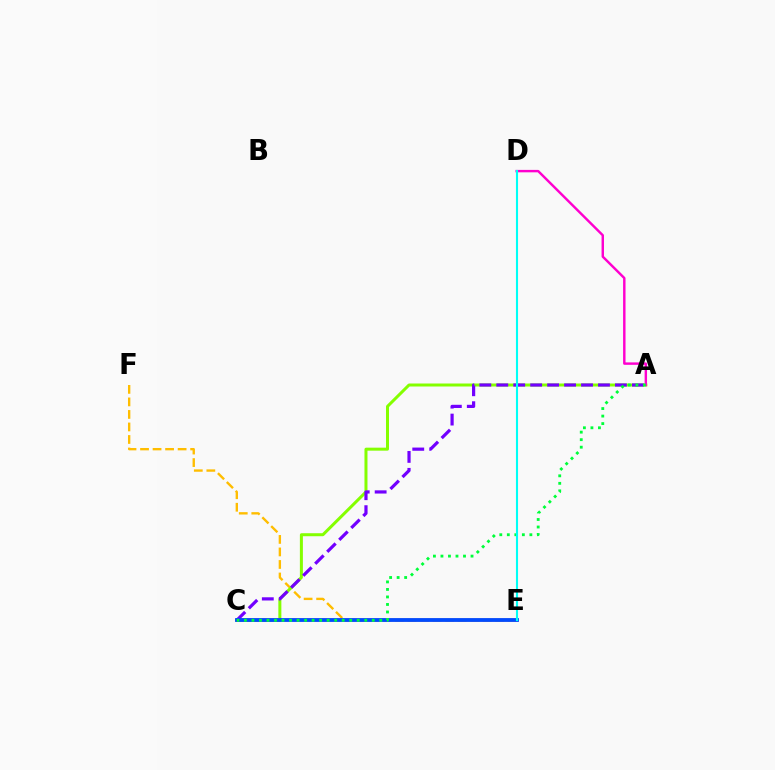{('E', 'F'): [{'color': '#ffbd00', 'line_style': 'dashed', 'thickness': 1.7}], ('A', 'C'): [{'color': '#84ff00', 'line_style': 'solid', 'thickness': 2.16}, {'color': '#7200ff', 'line_style': 'dashed', 'thickness': 2.3}, {'color': '#00ff39', 'line_style': 'dotted', 'thickness': 2.04}], ('A', 'D'): [{'color': '#ff00cf', 'line_style': 'solid', 'thickness': 1.75}], ('C', 'E'): [{'color': '#ff0000', 'line_style': 'solid', 'thickness': 1.78}, {'color': '#004bff', 'line_style': 'solid', 'thickness': 2.73}], ('D', 'E'): [{'color': '#00fff6', 'line_style': 'solid', 'thickness': 1.51}]}